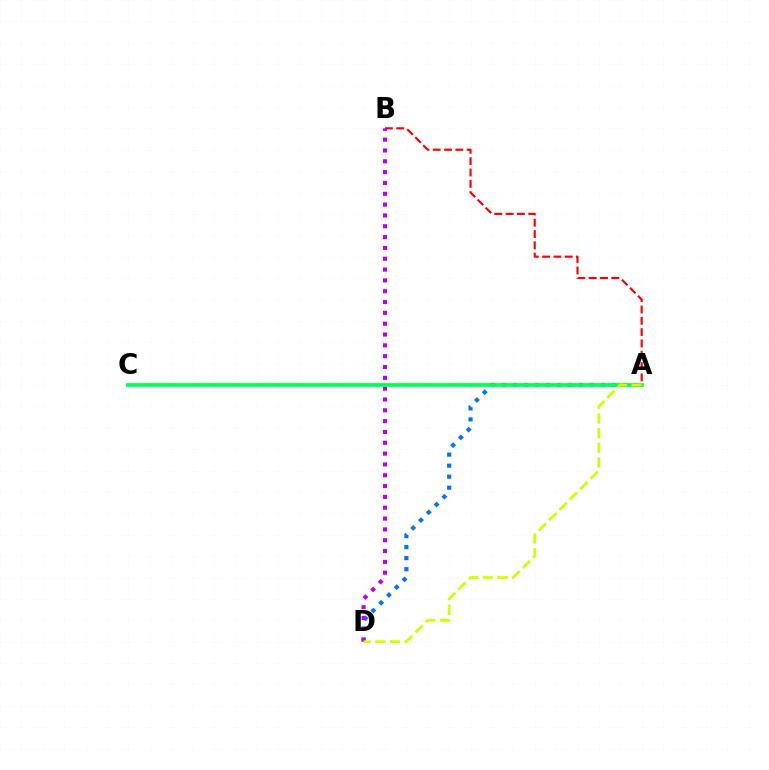{('A', 'D'): [{'color': '#0074ff', 'line_style': 'dotted', 'thickness': 2.99}, {'color': '#d1ff00', 'line_style': 'dashed', 'thickness': 1.99}], ('A', 'B'): [{'color': '#ff0000', 'line_style': 'dashed', 'thickness': 1.54}], ('B', 'D'): [{'color': '#b900ff', 'line_style': 'dotted', 'thickness': 2.94}], ('A', 'C'): [{'color': '#00ff5c', 'line_style': 'solid', 'thickness': 2.69}]}